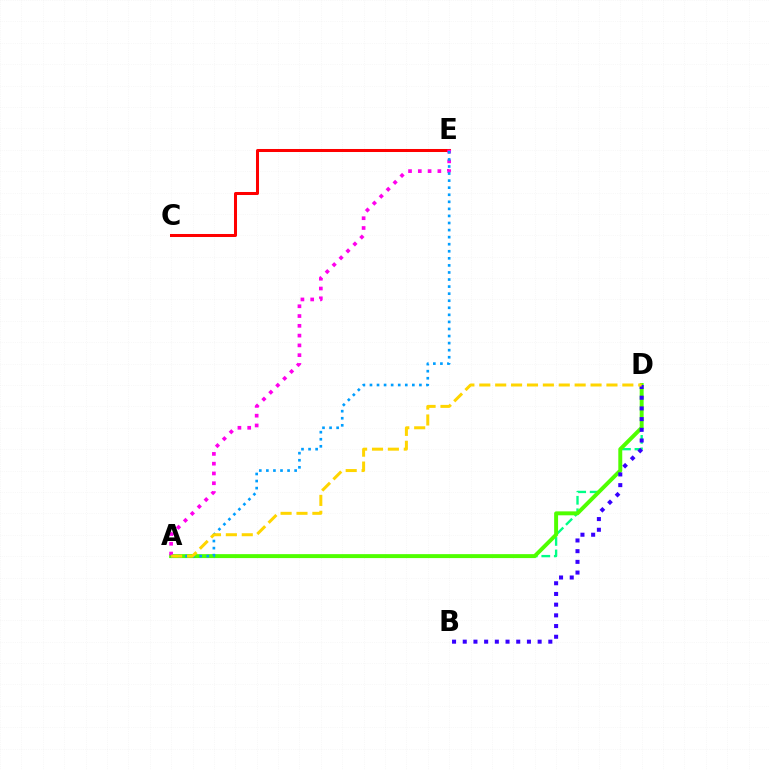{('A', 'D'): [{'color': '#00ff86', 'line_style': 'dashed', 'thickness': 1.7}, {'color': '#4fff00', 'line_style': 'solid', 'thickness': 2.84}, {'color': '#ffd500', 'line_style': 'dashed', 'thickness': 2.16}], ('C', 'E'): [{'color': '#ff0000', 'line_style': 'solid', 'thickness': 2.18}], ('A', 'E'): [{'color': '#ff00ed', 'line_style': 'dotted', 'thickness': 2.66}, {'color': '#009eff', 'line_style': 'dotted', 'thickness': 1.92}], ('B', 'D'): [{'color': '#3700ff', 'line_style': 'dotted', 'thickness': 2.91}]}